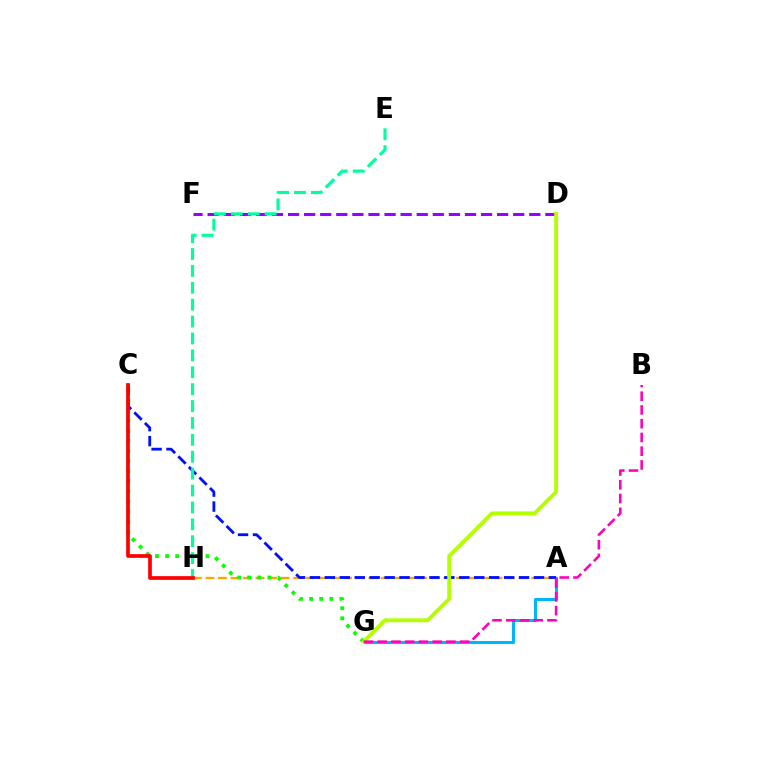{('A', 'H'): [{'color': '#ffa500', 'line_style': 'dashed', 'thickness': 1.7}], ('D', 'F'): [{'color': '#9b00ff', 'line_style': 'dashed', 'thickness': 2.18}], ('A', 'G'): [{'color': '#00b5ff', 'line_style': 'solid', 'thickness': 2.19}], ('C', 'G'): [{'color': '#08ff00', 'line_style': 'dotted', 'thickness': 2.75}], ('A', 'C'): [{'color': '#0010ff', 'line_style': 'dashed', 'thickness': 2.03}], ('D', 'G'): [{'color': '#b3ff00', 'line_style': 'solid', 'thickness': 2.78}], ('E', 'H'): [{'color': '#00ff9d', 'line_style': 'dashed', 'thickness': 2.3}], ('C', 'H'): [{'color': '#ff0000', 'line_style': 'solid', 'thickness': 2.67}], ('B', 'G'): [{'color': '#ff00bd', 'line_style': 'dashed', 'thickness': 1.87}]}